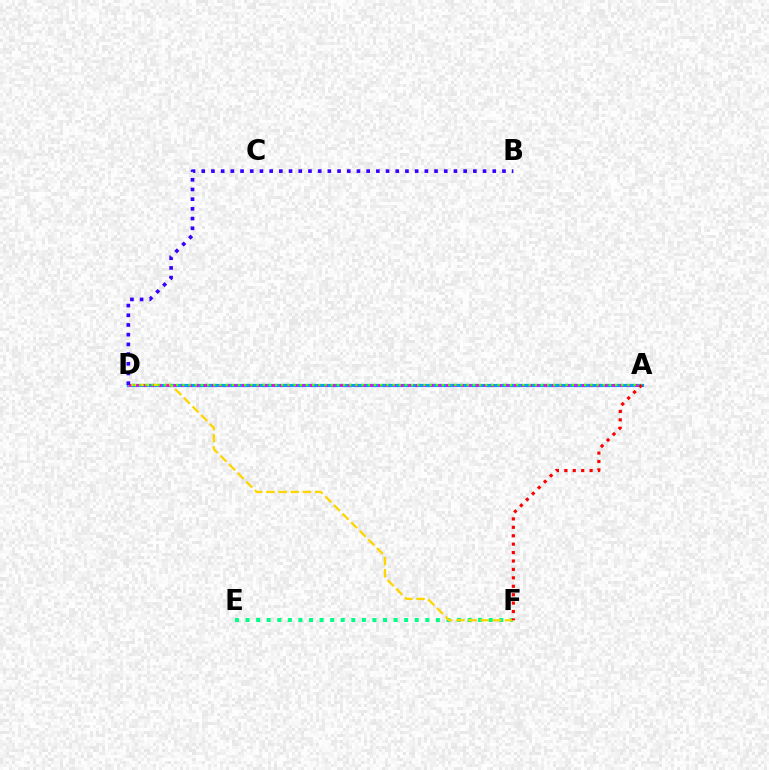{('E', 'F'): [{'color': '#00ff86', 'line_style': 'dotted', 'thickness': 2.87}], ('A', 'D'): [{'color': '#009eff', 'line_style': 'solid', 'thickness': 2.28}, {'color': '#ff00ed', 'line_style': 'dotted', 'thickness': 2.05}, {'color': '#4fff00', 'line_style': 'dotted', 'thickness': 1.68}], ('D', 'F'): [{'color': '#ffd500', 'line_style': 'dashed', 'thickness': 1.65}], ('A', 'F'): [{'color': '#ff0000', 'line_style': 'dotted', 'thickness': 2.29}], ('B', 'D'): [{'color': '#3700ff', 'line_style': 'dotted', 'thickness': 2.64}]}